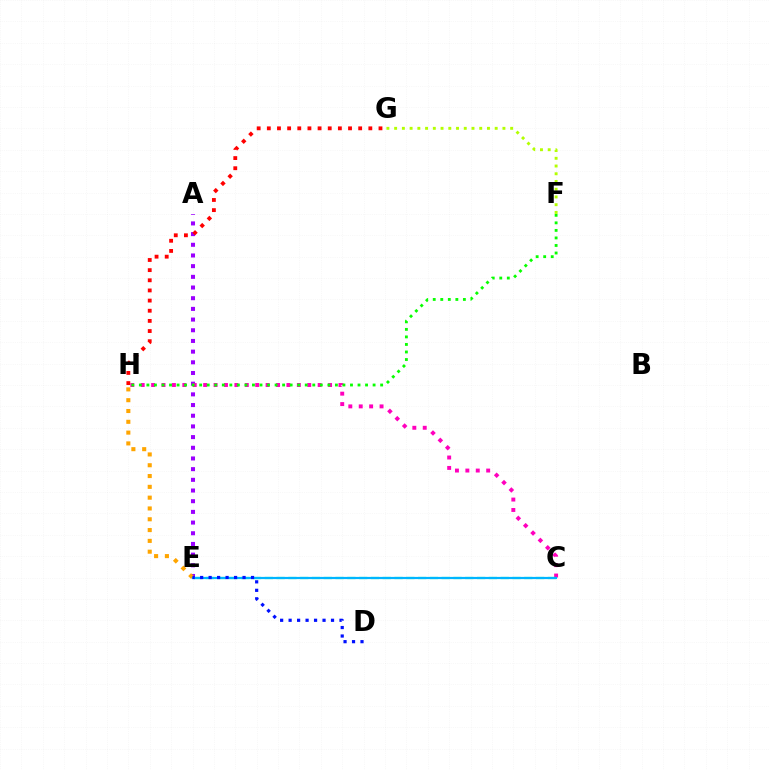{('A', 'E'): [{'color': '#9b00ff', 'line_style': 'dotted', 'thickness': 2.9}], ('G', 'H'): [{'color': '#ff0000', 'line_style': 'dotted', 'thickness': 2.76}], ('C', 'H'): [{'color': '#ff00bd', 'line_style': 'dotted', 'thickness': 2.83}], ('F', 'H'): [{'color': '#08ff00', 'line_style': 'dotted', 'thickness': 2.05}], ('F', 'G'): [{'color': '#b3ff00', 'line_style': 'dotted', 'thickness': 2.1}], ('E', 'H'): [{'color': '#ffa500', 'line_style': 'dotted', 'thickness': 2.94}], ('C', 'E'): [{'color': '#00ff9d', 'line_style': 'dashed', 'thickness': 1.6}, {'color': '#00b5ff', 'line_style': 'solid', 'thickness': 1.58}], ('D', 'E'): [{'color': '#0010ff', 'line_style': 'dotted', 'thickness': 2.3}]}